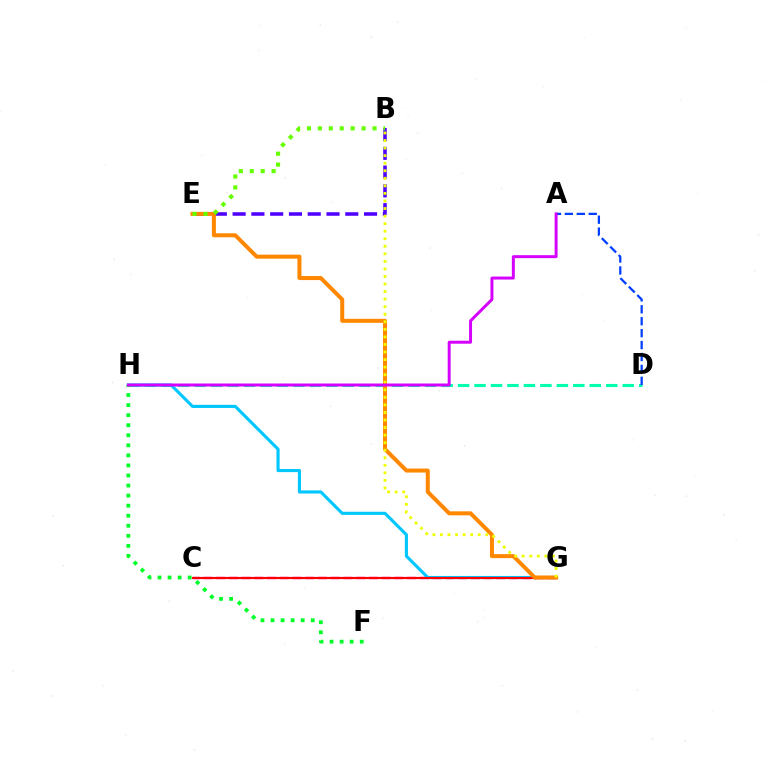{('D', 'H'): [{'color': '#00ffaf', 'line_style': 'dashed', 'thickness': 2.24}], ('B', 'E'): [{'color': '#4f00ff', 'line_style': 'dashed', 'thickness': 2.55}, {'color': '#66ff00', 'line_style': 'dotted', 'thickness': 2.97}], ('C', 'G'): [{'color': '#ff00a0', 'line_style': 'dashed', 'thickness': 1.73}, {'color': '#ff0000', 'line_style': 'solid', 'thickness': 1.54}], ('A', 'D'): [{'color': '#003fff', 'line_style': 'dashed', 'thickness': 1.62}], ('G', 'H'): [{'color': '#00c7ff', 'line_style': 'solid', 'thickness': 2.25}], ('E', 'G'): [{'color': '#ff8800', 'line_style': 'solid', 'thickness': 2.89}], ('B', 'G'): [{'color': '#eeff00', 'line_style': 'dotted', 'thickness': 2.05}], ('F', 'H'): [{'color': '#00ff27', 'line_style': 'dotted', 'thickness': 2.73}], ('A', 'H'): [{'color': '#d600ff', 'line_style': 'solid', 'thickness': 2.14}]}